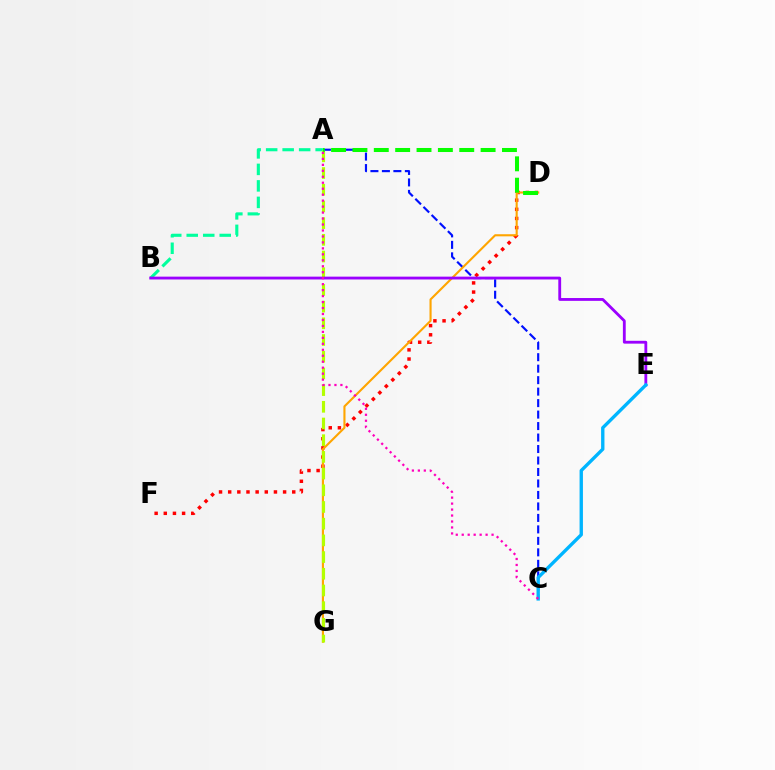{('D', 'F'): [{'color': '#ff0000', 'line_style': 'dotted', 'thickness': 2.49}], ('A', 'C'): [{'color': '#0010ff', 'line_style': 'dashed', 'thickness': 1.56}, {'color': '#ff00bd', 'line_style': 'dotted', 'thickness': 1.62}], ('A', 'B'): [{'color': '#00ff9d', 'line_style': 'dashed', 'thickness': 2.24}], ('D', 'G'): [{'color': '#ffa500', 'line_style': 'solid', 'thickness': 1.52}], ('A', 'G'): [{'color': '#b3ff00', 'line_style': 'dashed', 'thickness': 2.27}], ('B', 'E'): [{'color': '#9b00ff', 'line_style': 'solid', 'thickness': 2.04}], ('C', 'E'): [{'color': '#00b5ff', 'line_style': 'solid', 'thickness': 2.42}], ('A', 'D'): [{'color': '#08ff00', 'line_style': 'dashed', 'thickness': 2.9}]}